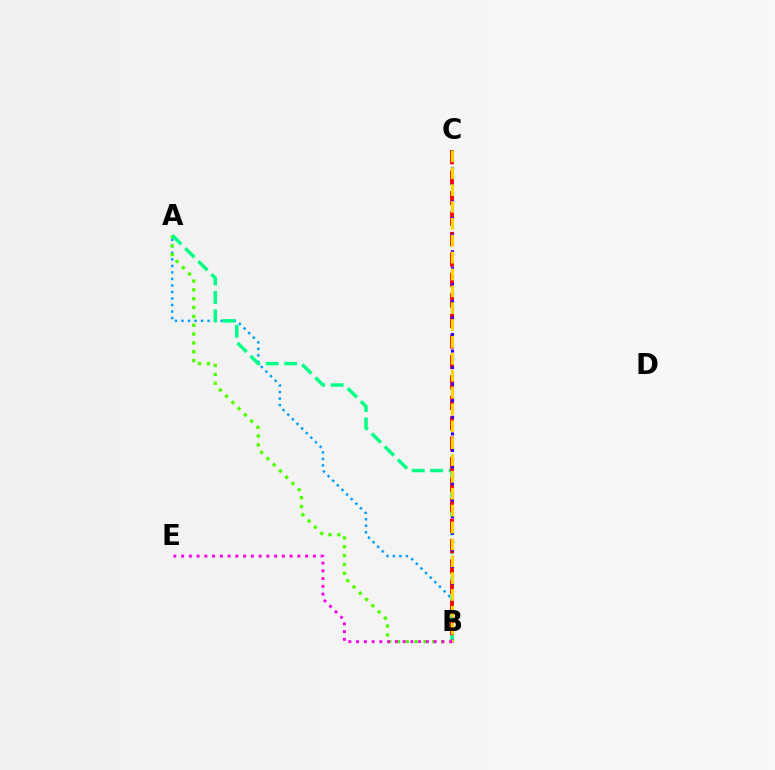{('A', 'B'): [{'color': '#009eff', 'line_style': 'dotted', 'thickness': 1.77}, {'color': '#4fff00', 'line_style': 'dotted', 'thickness': 2.4}, {'color': '#00ff86', 'line_style': 'dashed', 'thickness': 2.5}], ('B', 'C'): [{'color': '#ff0000', 'line_style': 'dashed', 'thickness': 2.78}, {'color': '#3700ff', 'line_style': 'dotted', 'thickness': 2.25}, {'color': '#ffd500', 'line_style': 'dashed', 'thickness': 2.29}], ('B', 'E'): [{'color': '#ff00ed', 'line_style': 'dotted', 'thickness': 2.11}]}